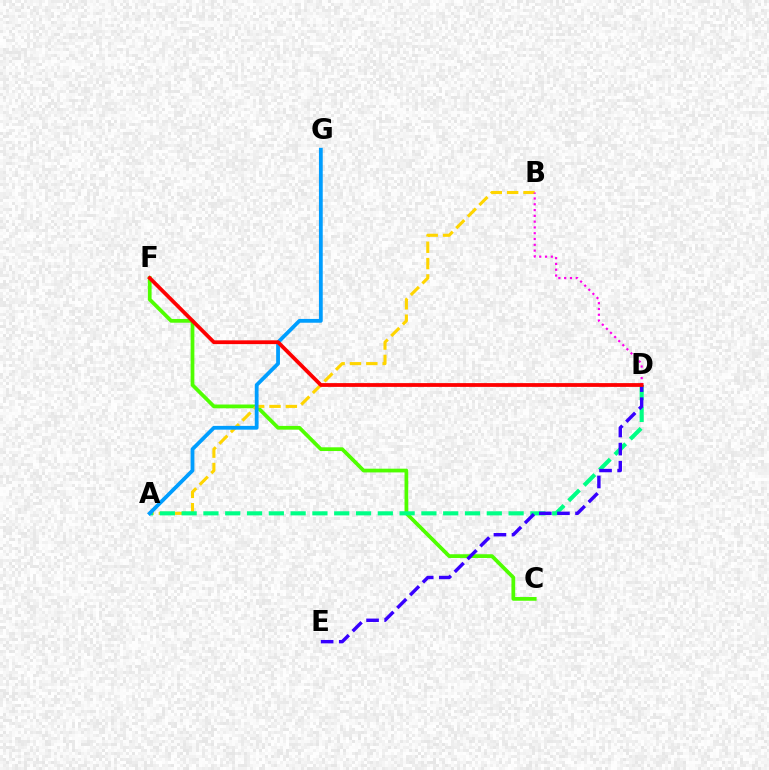{('C', 'F'): [{'color': '#4fff00', 'line_style': 'solid', 'thickness': 2.69}], ('A', 'B'): [{'color': '#ffd500', 'line_style': 'dashed', 'thickness': 2.22}], ('A', 'D'): [{'color': '#00ff86', 'line_style': 'dashed', 'thickness': 2.96}], ('D', 'E'): [{'color': '#3700ff', 'line_style': 'dashed', 'thickness': 2.46}], ('B', 'D'): [{'color': '#ff00ed', 'line_style': 'dotted', 'thickness': 1.57}], ('A', 'G'): [{'color': '#009eff', 'line_style': 'solid', 'thickness': 2.73}], ('D', 'F'): [{'color': '#ff0000', 'line_style': 'solid', 'thickness': 2.72}]}